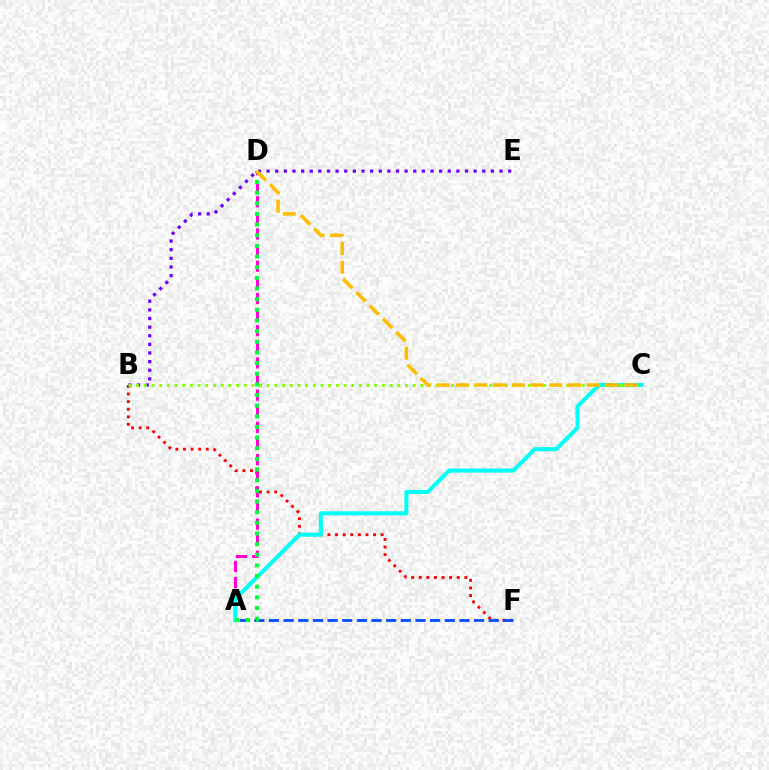{('B', 'F'): [{'color': '#ff0000', 'line_style': 'dotted', 'thickness': 2.06}], ('A', 'D'): [{'color': '#ff00cf', 'line_style': 'dashed', 'thickness': 2.19}, {'color': '#00ff39', 'line_style': 'dotted', 'thickness': 2.89}], ('B', 'E'): [{'color': '#7200ff', 'line_style': 'dotted', 'thickness': 2.34}], ('A', 'F'): [{'color': '#004bff', 'line_style': 'dashed', 'thickness': 1.99}], ('A', 'C'): [{'color': '#00fff6', 'line_style': 'solid', 'thickness': 2.93}], ('B', 'C'): [{'color': '#84ff00', 'line_style': 'dotted', 'thickness': 2.09}], ('C', 'D'): [{'color': '#ffbd00', 'line_style': 'dashed', 'thickness': 2.55}]}